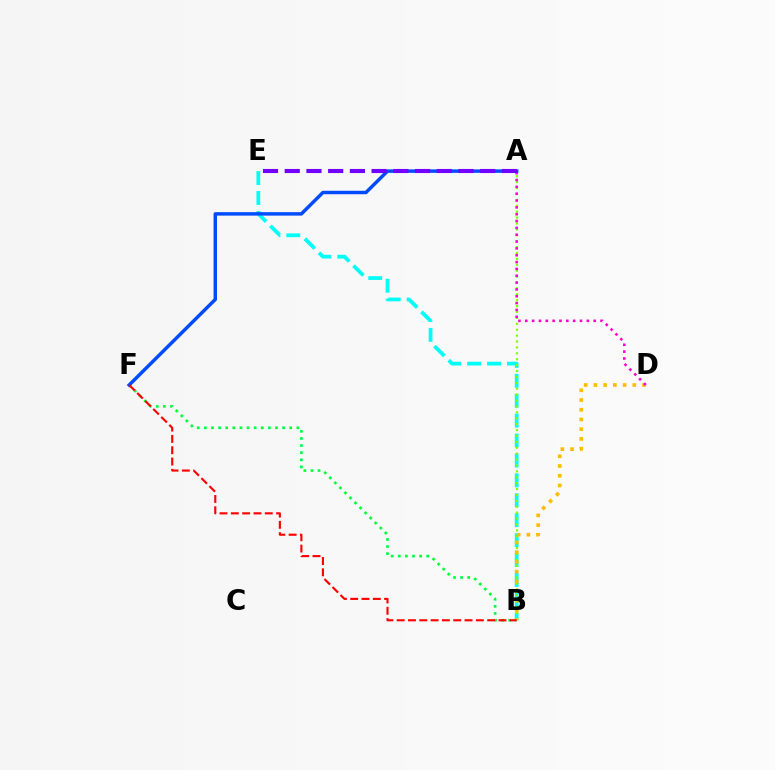{('B', 'E'): [{'color': '#00fff6', 'line_style': 'dashed', 'thickness': 2.7}], ('A', 'B'): [{'color': '#84ff00', 'line_style': 'dotted', 'thickness': 1.6}], ('B', 'F'): [{'color': '#00ff39', 'line_style': 'dotted', 'thickness': 1.93}, {'color': '#ff0000', 'line_style': 'dashed', 'thickness': 1.54}], ('B', 'D'): [{'color': '#ffbd00', 'line_style': 'dotted', 'thickness': 2.64}], ('A', 'D'): [{'color': '#ff00cf', 'line_style': 'dotted', 'thickness': 1.86}], ('A', 'F'): [{'color': '#004bff', 'line_style': 'solid', 'thickness': 2.49}], ('A', 'E'): [{'color': '#7200ff', 'line_style': 'dashed', 'thickness': 2.95}]}